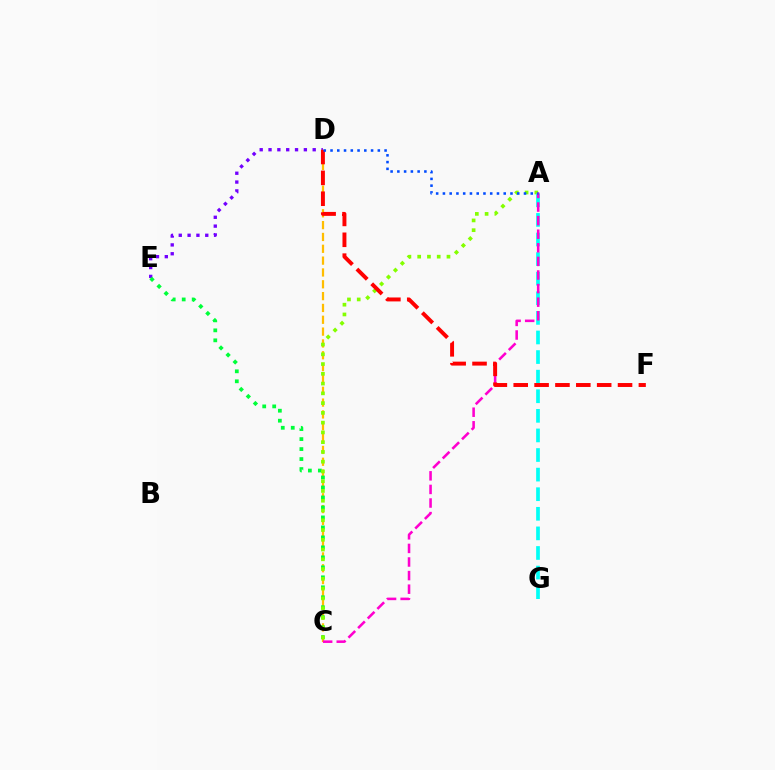{('C', 'D'): [{'color': '#ffbd00', 'line_style': 'dashed', 'thickness': 1.61}], ('D', 'E'): [{'color': '#7200ff', 'line_style': 'dotted', 'thickness': 2.4}], ('C', 'E'): [{'color': '#00ff39', 'line_style': 'dotted', 'thickness': 2.71}], ('A', 'C'): [{'color': '#84ff00', 'line_style': 'dotted', 'thickness': 2.65}, {'color': '#ff00cf', 'line_style': 'dashed', 'thickness': 1.85}], ('A', 'G'): [{'color': '#00fff6', 'line_style': 'dashed', 'thickness': 2.66}], ('D', 'F'): [{'color': '#ff0000', 'line_style': 'dashed', 'thickness': 2.83}], ('A', 'D'): [{'color': '#004bff', 'line_style': 'dotted', 'thickness': 1.84}]}